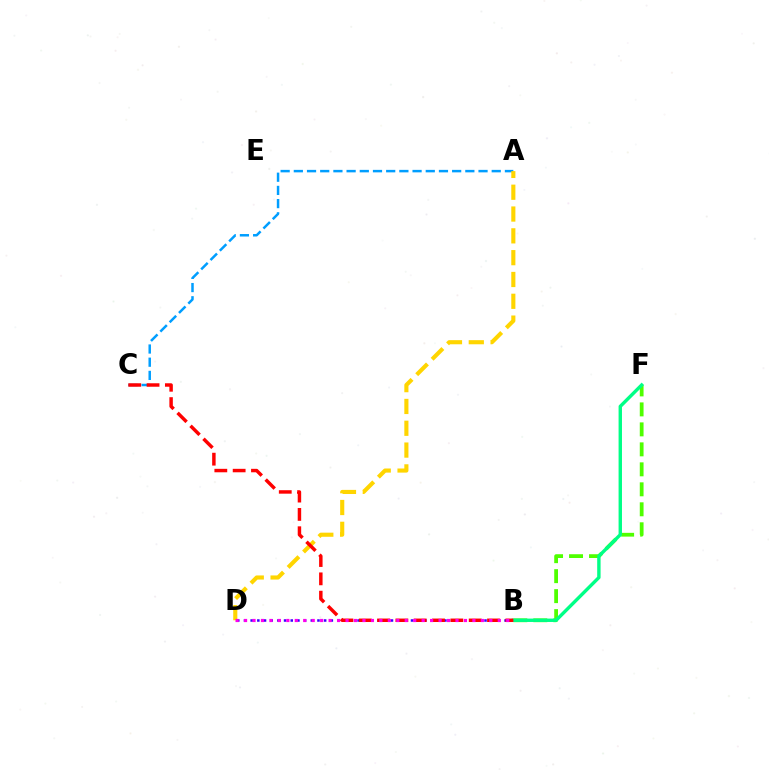{('B', 'F'): [{'color': '#4fff00', 'line_style': 'dashed', 'thickness': 2.71}, {'color': '#00ff86', 'line_style': 'solid', 'thickness': 2.45}], ('B', 'D'): [{'color': '#3700ff', 'line_style': 'dotted', 'thickness': 1.82}, {'color': '#ff00ed', 'line_style': 'dotted', 'thickness': 2.3}], ('A', 'C'): [{'color': '#009eff', 'line_style': 'dashed', 'thickness': 1.79}], ('A', 'D'): [{'color': '#ffd500', 'line_style': 'dashed', 'thickness': 2.96}], ('B', 'C'): [{'color': '#ff0000', 'line_style': 'dashed', 'thickness': 2.49}]}